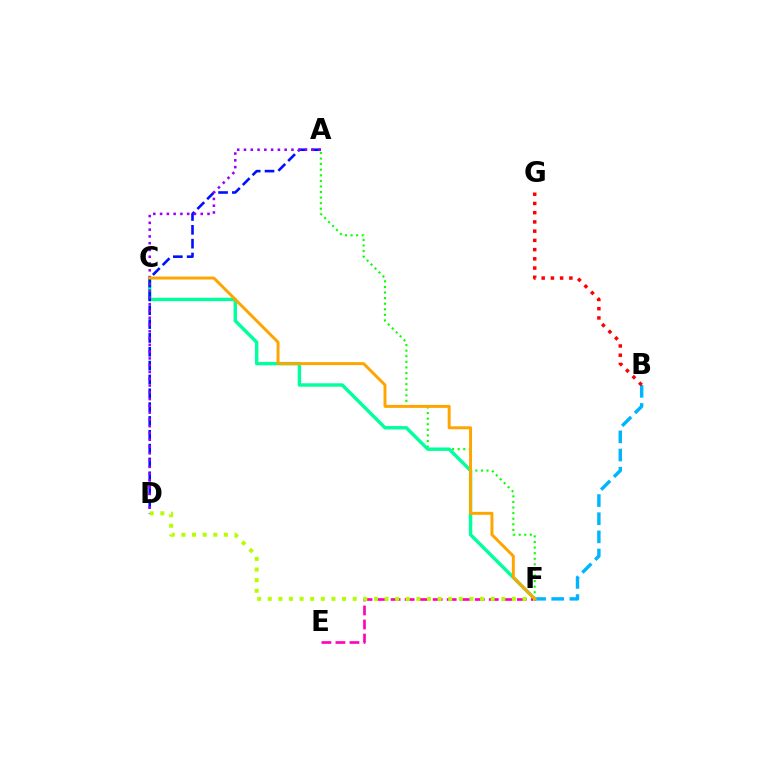{('B', 'F'): [{'color': '#00b5ff', 'line_style': 'dashed', 'thickness': 2.46}], ('A', 'F'): [{'color': '#08ff00', 'line_style': 'dotted', 'thickness': 1.52}], ('C', 'F'): [{'color': '#00ff9d', 'line_style': 'solid', 'thickness': 2.46}, {'color': '#ffa500', 'line_style': 'solid', 'thickness': 2.14}], ('A', 'D'): [{'color': '#0010ff', 'line_style': 'dashed', 'thickness': 1.88}, {'color': '#9b00ff', 'line_style': 'dotted', 'thickness': 1.84}], ('E', 'F'): [{'color': '#ff00bd', 'line_style': 'dashed', 'thickness': 1.91}], ('D', 'F'): [{'color': '#b3ff00', 'line_style': 'dotted', 'thickness': 2.88}], ('B', 'G'): [{'color': '#ff0000', 'line_style': 'dotted', 'thickness': 2.51}]}